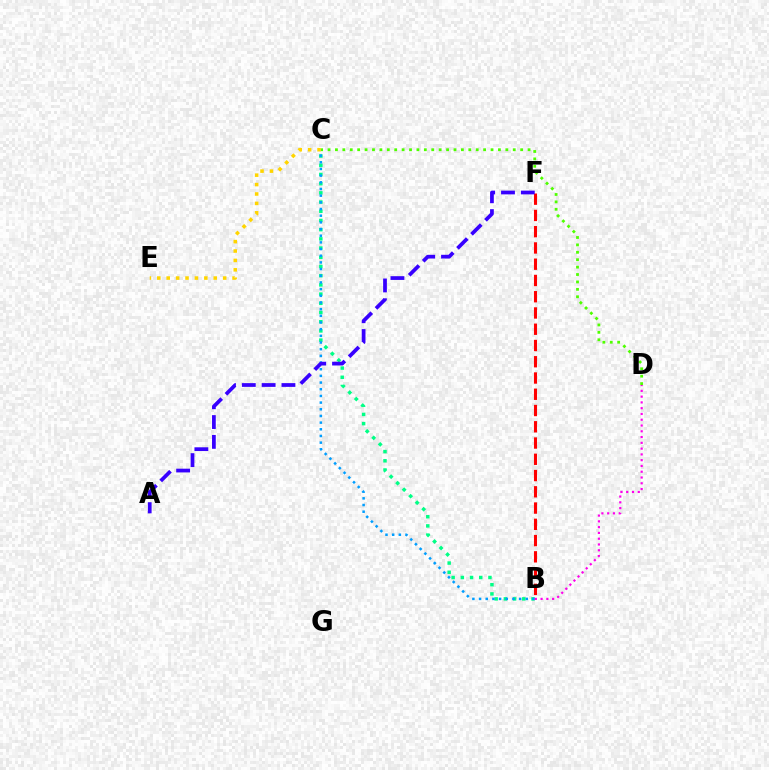{('B', 'C'): [{'color': '#00ff86', 'line_style': 'dotted', 'thickness': 2.5}, {'color': '#009eff', 'line_style': 'dotted', 'thickness': 1.81}], ('B', 'F'): [{'color': '#ff0000', 'line_style': 'dashed', 'thickness': 2.21}], ('C', 'E'): [{'color': '#ffd500', 'line_style': 'dotted', 'thickness': 2.56}], ('A', 'F'): [{'color': '#3700ff', 'line_style': 'dashed', 'thickness': 2.69}], ('B', 'D'): [{'color': '#ff00ed', 'line_style': 'dotted', 'thickness': 1.57}], ('C', 'D'): [{'color': '#4fff00', 'line_style': 'dotted', 'thickness': 2.01}]}